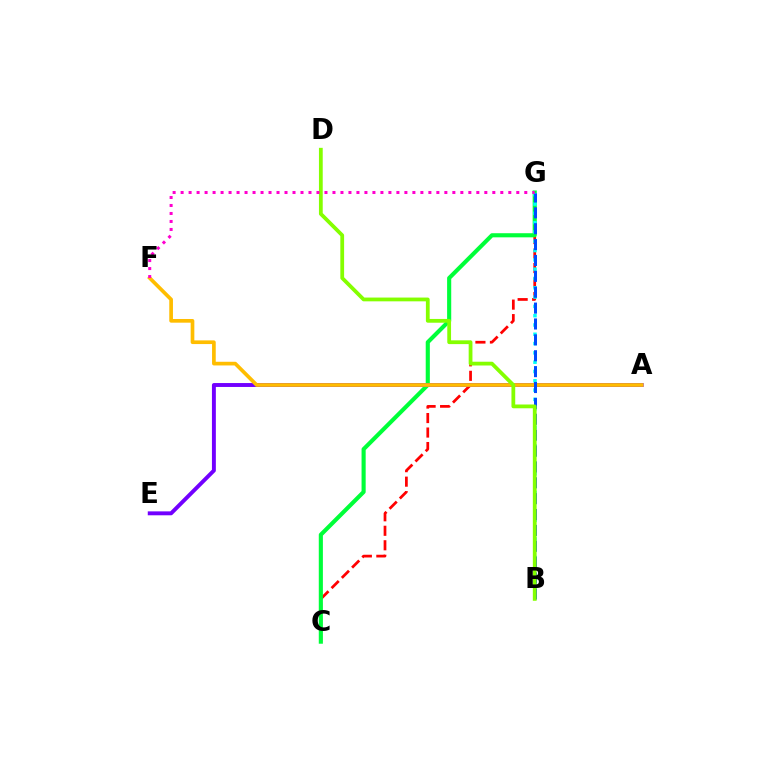{('C', 'G'): [{'color': '#ff0000', 'line_style': 'dashed', 'thickness': 1.97}, {'color': '#00ff39', 'line_style': 'solid', 'thickness': 2.96}], ('A', 'E'): [{'color': '#7200ff', 'line_style': 'solid', 'thickness': 2.82}], ('B', 'G'): [{'color': '#00fff6', 'line_style': 'dotted', 'thickness': 2.53}, {'color': '#004bff', 'line_style': 'dashed', 'thickness': 2.16}], ('A', 'F'): [{'color': '#ffbd00', 'line_style': 'solid', 'thickness': 2.65}], ('B', 'D'): [{'color': '#84ff00', 'line_style': 'solid', 'thickness': 2.72}], ('F', 'G'): [{'color': '#ff00cf', 'line_style': 'dotted', 'thickness': 2.17}]}